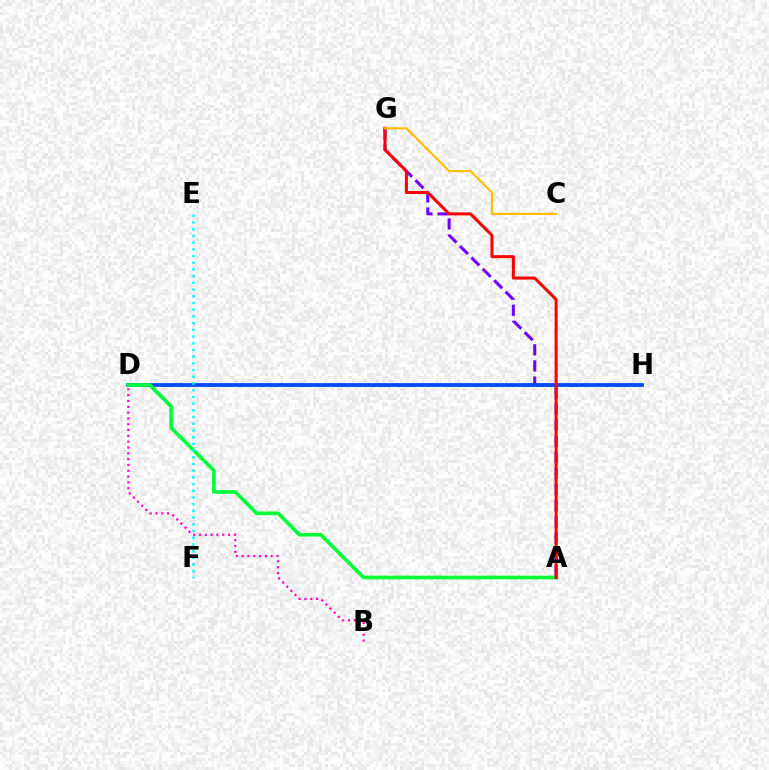{('A', 'G'): [{'color': '#7200ff', 'line_style': 'dashed', 'thickness': 2.19}, {'color': '#ff0000', 'line_style': 'solid', 'thickness': 2.18}], ('D', 'H'): [{'color': '#84ff00', 'line_style': 'dashed', 'thickness': 2.13}, {'color': '#004bff', 'line_style': 'solid', 'thickness': 2.72}], ('A', 'D'): [{'color': '#00ff39', 'line_style': 'solid', 'thickness': 2.64}], ('E', 'F'): [{'color': '#00fff6', 'line_style': 'dotted', 'thickness': 1.82}], ('B', 'D'): [{'color': '#ff00cf', 'line_style': 'dotted', 'thickness': 1.58}], ('C', 'G'): [{'color': '#ffbd00', 'line_style': 'solid', 'thickness': 1.55}]}